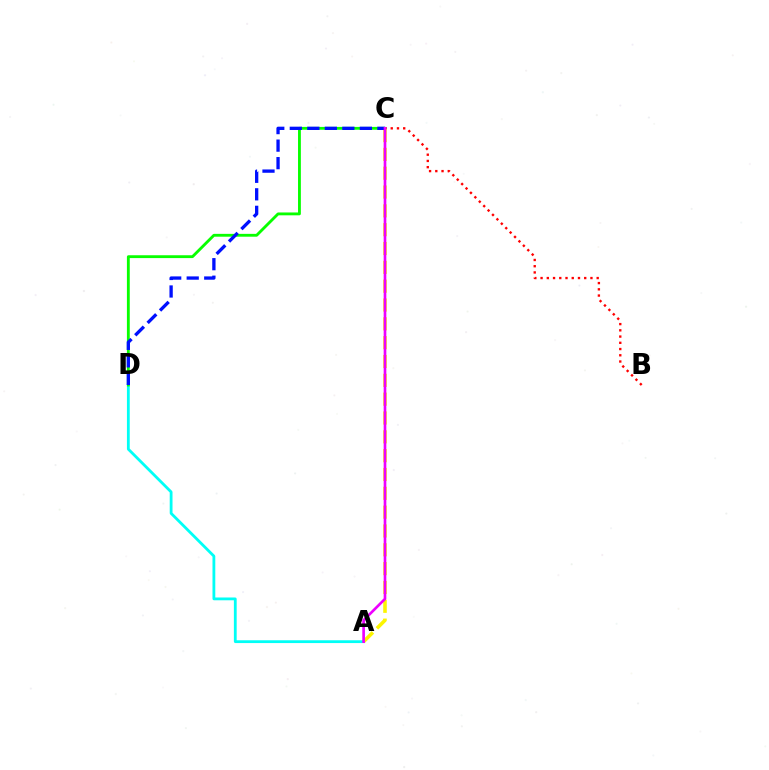{('A', 'D'): [{'color': '#00fff6', 'line_style': 'solid', 'thickness': 2.01}], ('C', 'D'): [{'color': '#08ff00', 'line_style': 'solid', 'thickness': 2.05}, {'color': '#0010ff', 'line_style': 'dashed', 'thickness': 2.38}], ('B', 'C'): [{'color': '#ff0000', 'line_style': 'dotted', 'thickness': 1.69}], ('A', 'C'): [{'color': '#fcf500', 'line_style': 'dashed', 'thickness': 2.56}, {'color': '#ee00ff', 'line_style': 'solid', 'thickness': 1.92}]}